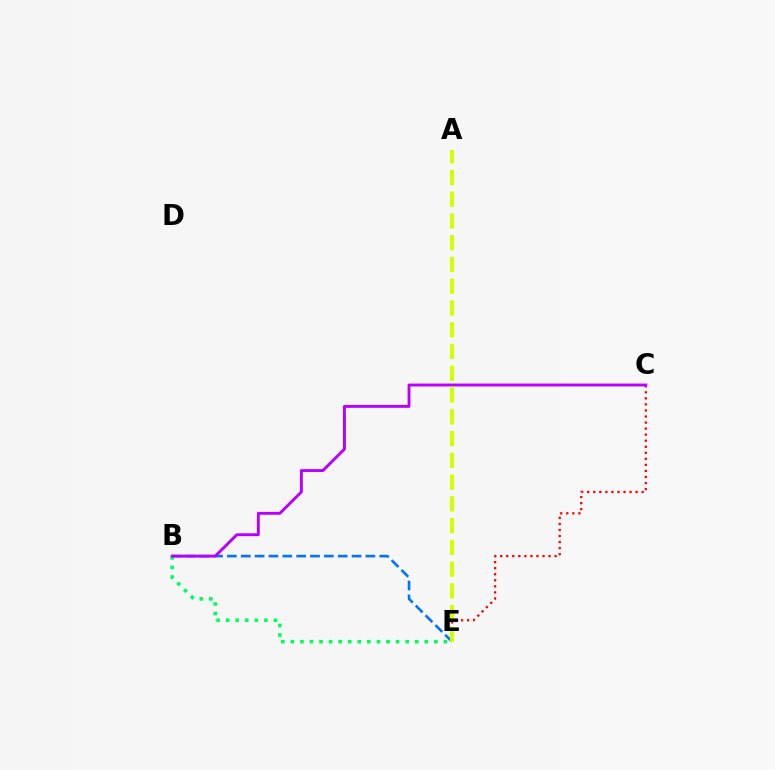{('C', 'E'): [{'color': '#ff0000', 'line_style': 'dotted', 'thickness': 1.64}], ('B', 'E'): [{'color': '#0074ff', 'line_style': 'dashed', 'thickness': 1.88}, {'color': '#00ff5c', 'line_style': 'dotted', 'thickness': 2.6}], ('B', 'C'): [{'color': '#b900ff', 'line_style': 'solid', 'thickness': 2.08}], ('A', 'E'): [{'color': '#d1ff00', 'line_style': 'dashed', 'thickness': 2.96}]}